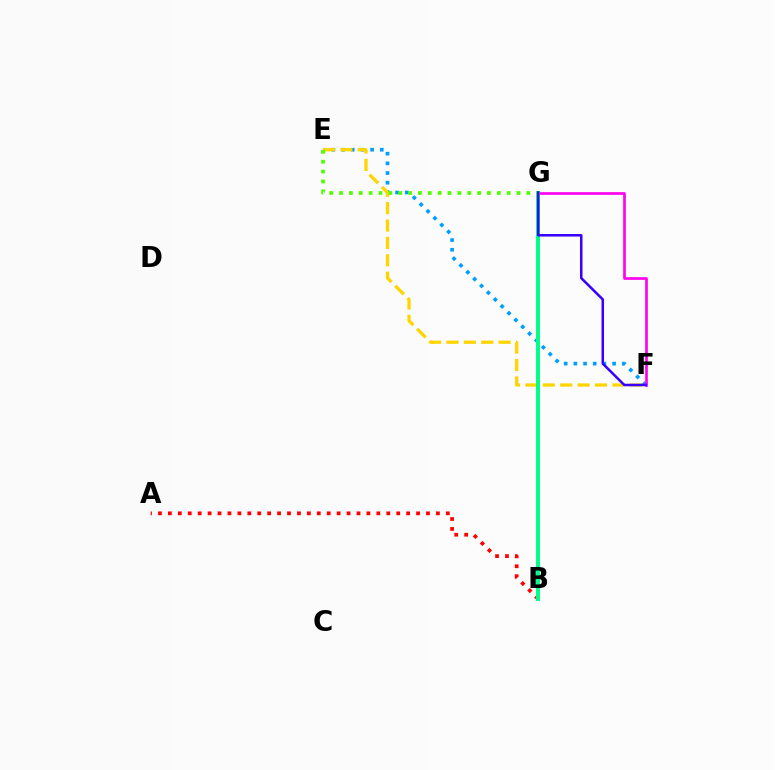{('A', 'B'): [{'color': '#ff0000', 'line_style': 'dotted', 'thickness': 2.7}], ('E', 'F'): [{'color': '#009eff', 'line_style': 'dotted', 'thickness': 2.63}, {'color': '#ffd500', 'line_style': 'dashed', 'thickness': 2.36}], ('F', 'G'): [{'color': '#ff00ed', 'line_style': 'solid', 'thickness': 1.93}, {'color': '#3700ff', 'line_style': 'solid', 'thickness': 1.82}], ('B', 'G'): [{'color': '#00ff86', 'line_style': 'solid', 'thickness': 2.84}], ('E', 'G'): [{'color': '#4fff00', 'line_style': 'dotted', 'thickness': 2.68}]}